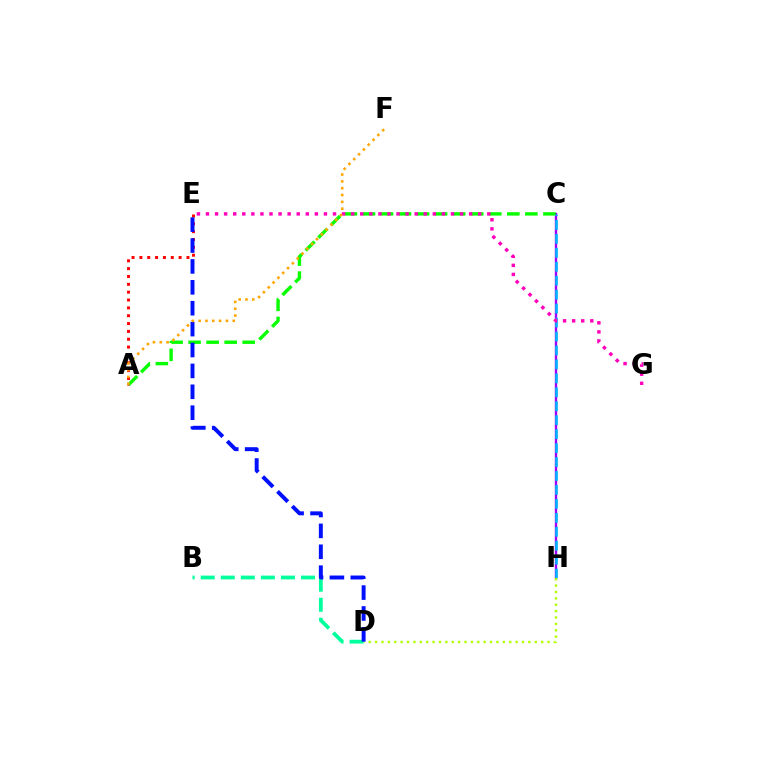{('C', 'H'): [{'color': '#9b00ff', 'line_style': 'solid', 'thickness': 1.71}, {'color': '#00b5ff', 'line_style': 'dashed', 'thickness': 1.89}], ('A', 'C'): [{'color': '#08ff00', 'line_style': 'dashed', 'thickness': 2.45}], ('A', 'E'): [{'color': '#ff0000', 'line_style': 'dotted', 'thickness': 2.13}], ('B', 'D'): [{'color': '#00ff9d', 'line_style': 'dashed', 'thickness': 2.72}], ('D', 'H'): [{'color': '#b3ff00', 'line_style': 'dotted', 'thickness': 1.74}], ('D', 'E'): [{'color': '#0010ff', 'line_style': 'dashed', 'thickness': 2.84}], ('E', 'G'): [{'color': '#ff00bd', 'line_style': 'dotted', 'thickness': 2.47}], ('A', 'F'): [{'color': '#ffa500', 'line_style': 'dotted', 'thickness': 1.85}]}